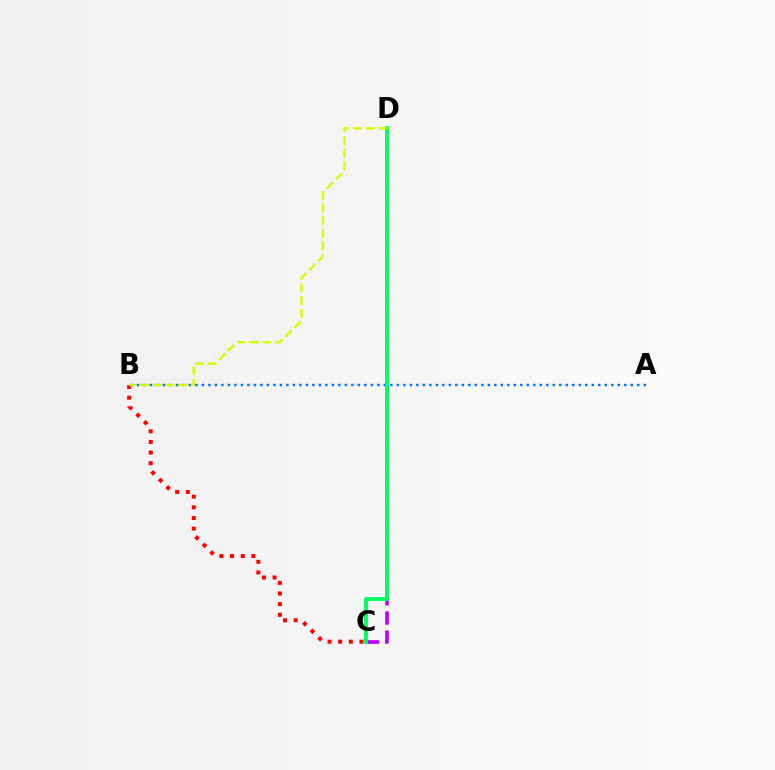{('B', 'C'): [{'color': '#ff0000', 'line_style': 'dotted', 'thickness': 2.89}], ('C', 'D'): [{'color': '#b900ff', 'line_style': 'dashed', 'thickness': 2.6}, {'color': '#00ff5c', 'line_style': 'solid', 'thickness': 2.79}], ('A', 'B'): [{'color': '#0074ff', 'line_style': 'dotted', 'thickness': 1.77}], ('B', 'D'): [{'color': '#d1ff00', 'line_style': 'dashed', 'thickness': 1.73}]}